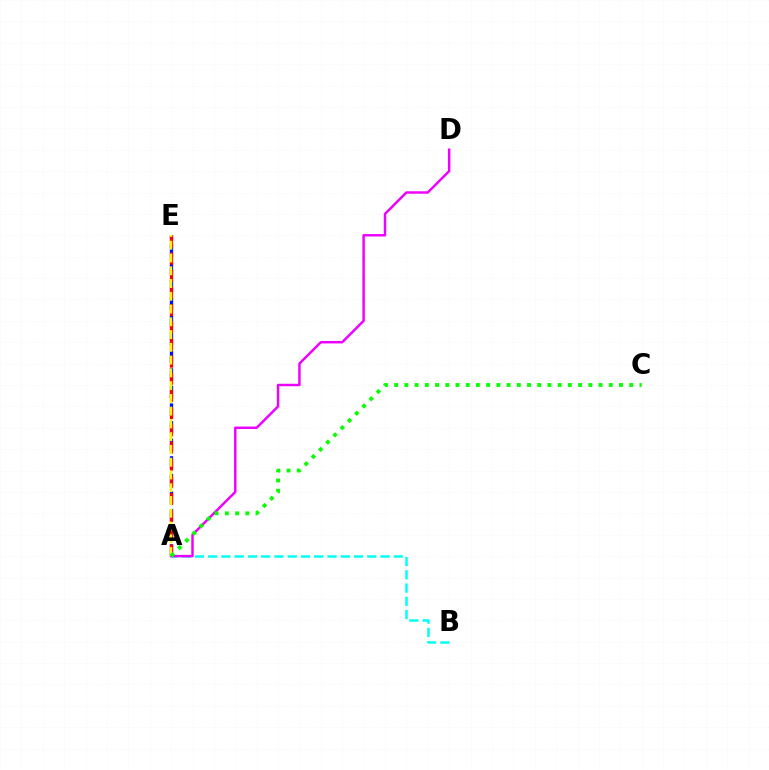{('A', 'B'): [{'color': '#00fff6', 'line_style': 'dashed', 'thickness': 1.8}], ('A', 'E'): [{'color': '#0010ff', 'line_style': 'dashed', 'thickness': 2.39}, {'color': '#ff0000', 'line_style': 'dashed', 'thickness': 2.33}, {'color': '#fcf500', 'line_style': 'dashed', 'thickness': 1.73}], ('A', 'D'): [{'color': '#ee00ff', 'line_style': 'solid', 'thickness': 1.76}], ('A', 'C'): [{'color': '#08ff00', 'line_style': 'dotted', 'thickness': 2.78}]}